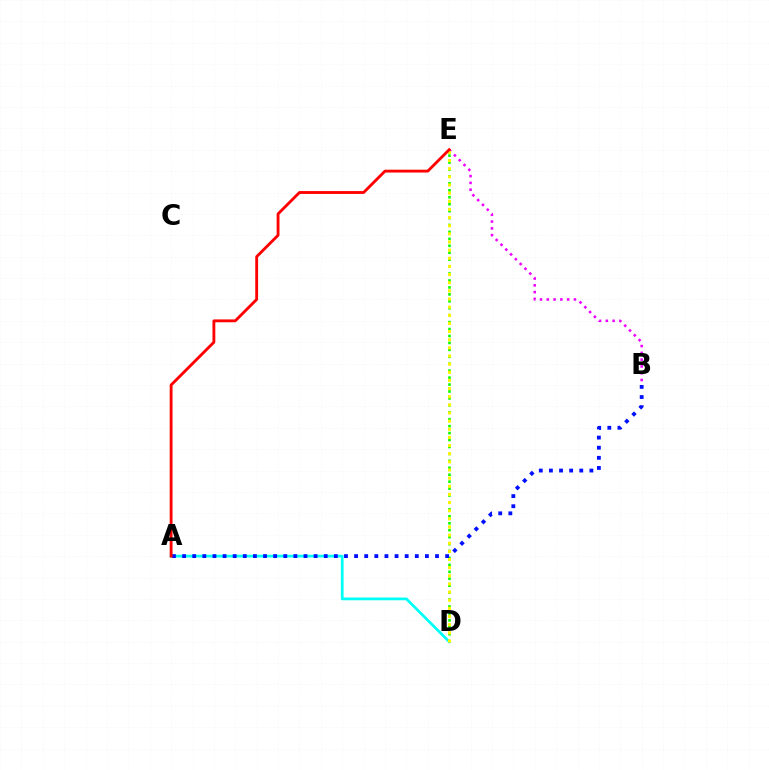{('B', 'E'): [{'color': '#ee00ff', 'line_style': 'dotted', 'thickness': 1.85}], ('D', 'E'): [{'color': '#08ff00', 'line_style': 'dotted', 'thickness': 1.88}, {'color': '#fcf500', 'line_style': 'dotted', 'thickness': 2.21}], ('A', 'D'): [{'color': '#00fff6', 'line_style': 'solid', 'thickness': 1.98}], ('A', 'B'): [{'color': '#0010ff', 'line_style': 'dotted', 'thickness': 2.75}], ('A', 'E'): [{'color': '#ff0000', 'line_style': 'solid', 'thickness': 2.05}]}